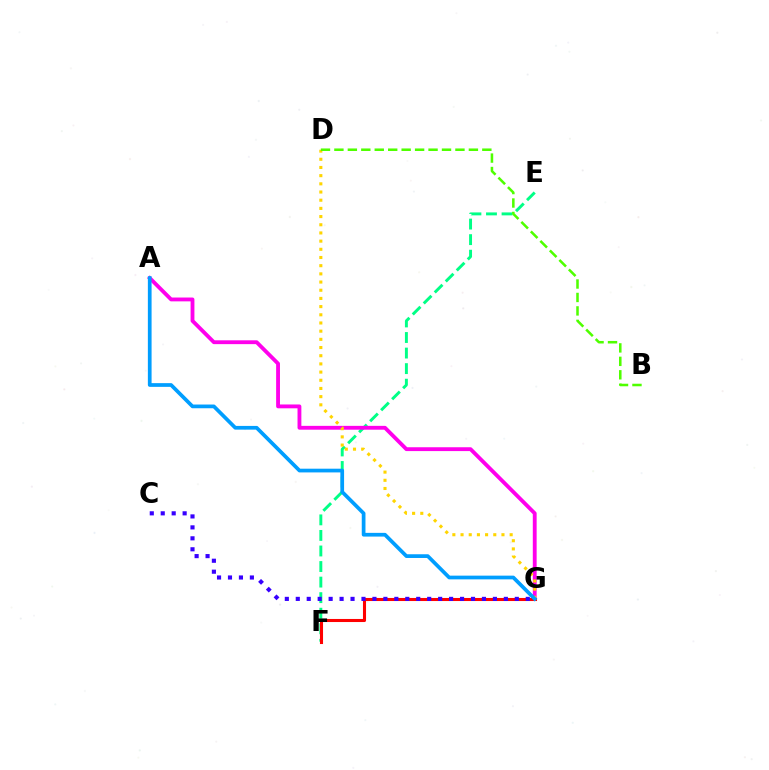{('E', 'F'): [{'color': '#00ff86', 'line_style': 'dashed', 'thickness': 2.11}], ('A', 'G'): [{'color': '#ff00ed', 'line_style': 'solid', 'thickness': 2.76}, {'color': '#009eff', 'line_style': 'solid', 'thickness': 2.68}], ('D', 'G'): [{'color': '#ffd500', 'line_style': 'dotted', 'thickness': 2.22}], ('F', 'G'): [{'color': '#ff0000', 'line_style': 'solid', 'thickness': 2.21}], ('C', 'G'): [{'color': '#3700ff', 'line_style': 'dotted', 'thickness': 2.98}], ('B', 'D'): [{'color': '#4fff00', 'line_style': 'dashed', 'thickness': 1.83}]}